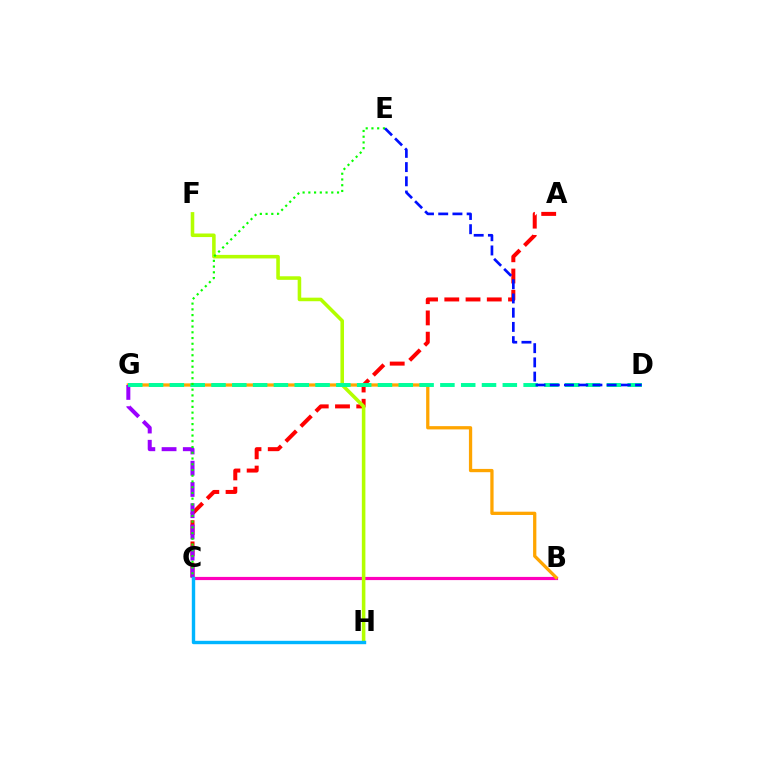{('B', 'C'): [{'color': '#ff00bd', 'line_style': 'solid', 'thickness': 2.29}], ('B', 'G'): [{'color': '#ffa500', 'line_style': 'solid', 'thickness': 2.36}], ('A', 'C'): [{'color': '#ff0000', 'line_style': 'dashed', 'thickness': 2.89}], ('F', 'H'): [{'color': '#b3ff00', 'line_style': 'solid', 'thickness': 2.56}], ('C', 'G'): [{'color': '#9b00ff', 'line_style': 'dashed', 'thickness': 2.89}], ('D', 'G'): [{'color': '#00ff9d', 'line_style': 'dashed', 'thickness': 2.83}], ('C', 'E'): [{'color': '#08ff00', 'line_style': 'dotted', 'thickness': 1.56}], ('D', 'E'): [{'color': '#0010ff', 'line_style': 'dashed', 'thickness': 1.93}], ('C', 'H'): [{'color': '#00b5ff', 'line_style': 'solid', 'thickness': 2.44}]}